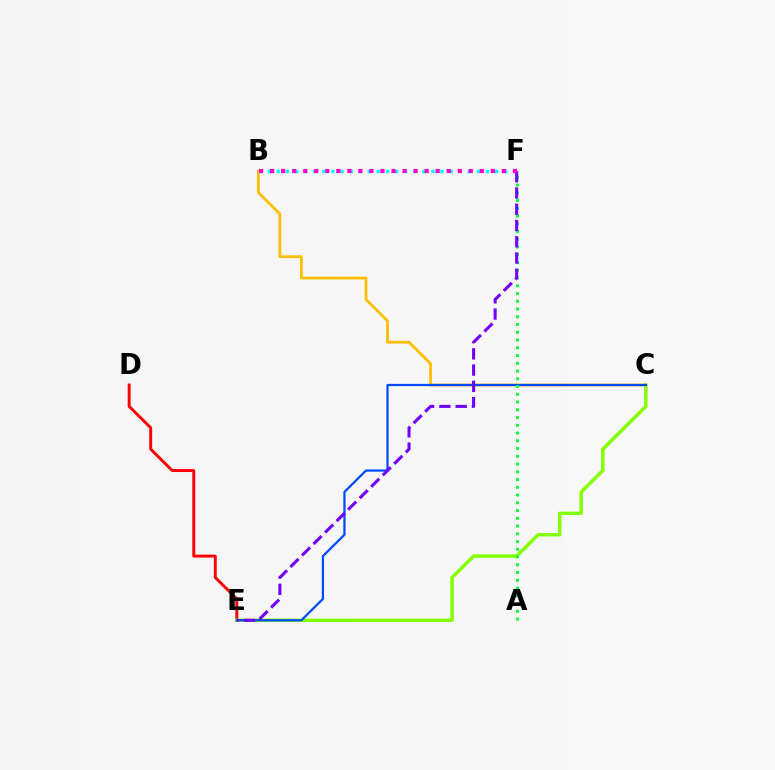{('D', 'E'): [{'color': '#ff0000', 'line_style': 'solid', 'thickness': 2.11}], ('C', 'E'): [{'color': '#84ff00', 'line_style': 'solid', 'thickness': 2.5}, {'color': '#004bff', 'line_style': 'solid', 'thickness': 1.62}], ('B', 'F'): [{'color': '#00fff6', 'line_style': 'dotted', 'thickness': 2.47}, {'color': '#ff00cf', 'line_style': 'dotted', 'thickness': 3.0}], ('B', 'C'): [{'color': '#ffbd00', 'line_style': 'solid', 'thickness': 1.99}], ('A', 'F'): [{'color': '#00ff39', 'line_style': 'dotted', 'thickness': 2.11}], ('E', 'F'): [{'color': '#7200ff', 'line_style': 'dashed', 'thickness': 2.21}]}